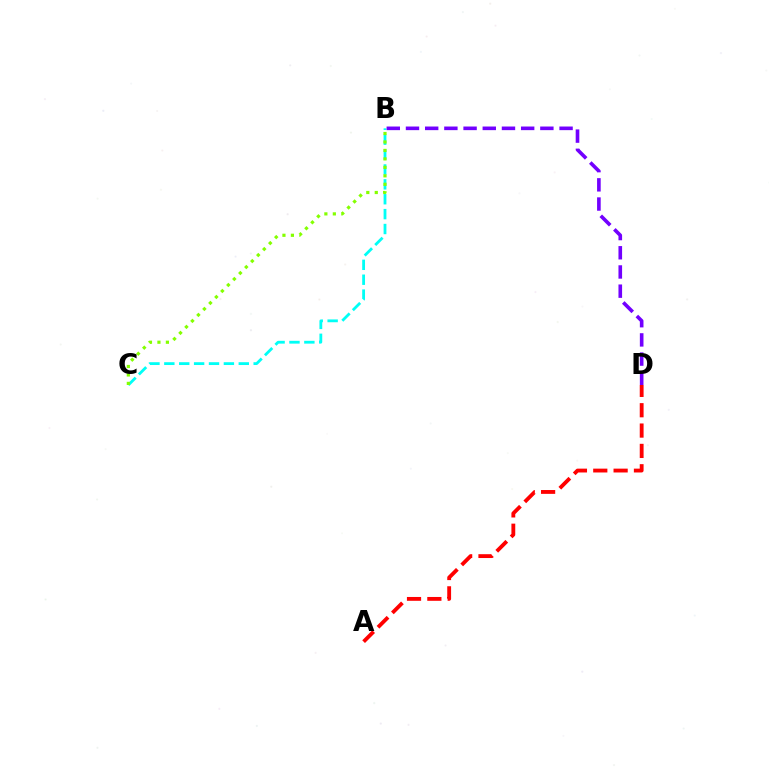{('A', 'D'): [{'color': '#ff0000', 'line_style': 'dashed', 'thickness': 2.76}], ('B', 'C'): [{'color': '#00fff6', 'line_style': 'dashed', 'thickness': 2.02}, {'color': '#84ff00', 'line_style': 'dotted', 'thickness': 2.3}], ('B', 'D'): [{'color': '#7200ff', 'line_style': 'dashed', 'thickness': 2.61}]}